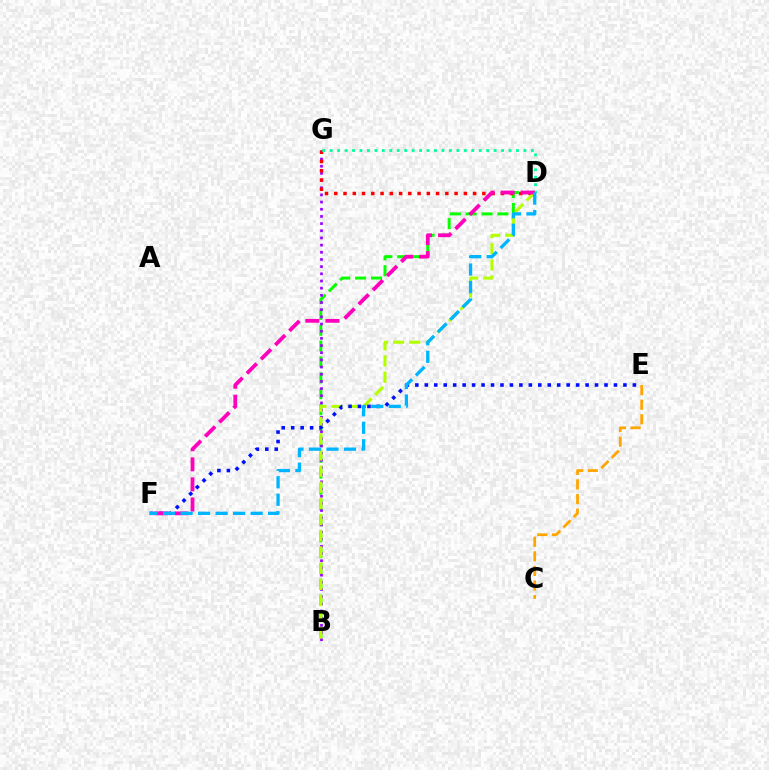{('B', 'D'): [{'color': '#08ff00', 'line_style': 'dashed', 'thickness': 2.16}, {'color': '#b3ff00', 'line_style': 'dashed', 'thickness': 2.2}], ('B', 'G'): [{'color': '#9b00ff', 'line_style': 'dotted', 'thickness': 1.95}], ('D', 'G'): [{'color': '#ff0000', 'line_style': 'dotted', 'thickness': 2.51}, {'color': '#00ff9d', 'line_style': 'dotted', 'thickness': 2.02}], ('E', 'F'): [{'color': '#0010ff', 'line_style': 'dotted', 'thickness': 2.57}], ('C', 'E'): [{'color': '#ffa500', 'line_style': 'dashed', 'thickness': 1.98}], ('D', 'F'): [{'color': '#ff00bd', 'line_style': 'dashed', 'thickness': 2.73}, {'color': '#00b5ff', 'line_style': 'dashed', 'thickness': 2.38}]}